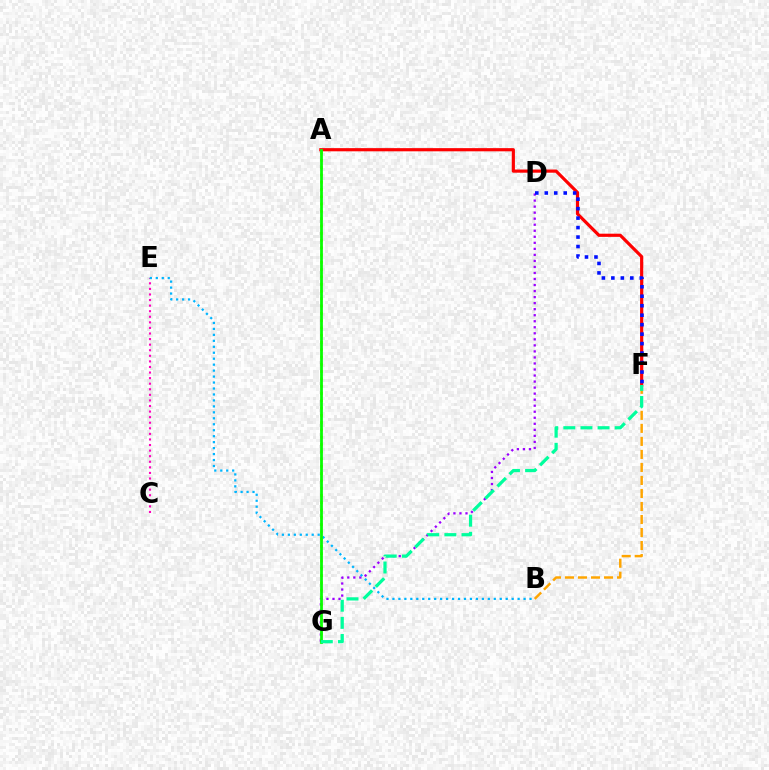{('A', 'G'): [{'color': '#b3ff00', 'line_style': 'dotted', 'thickness': 1.98}, {'color': '#08ff00', 'line_style': 'solid', 'thickness': 1.99}], ('A', 'F'): [{'color': '#ff0000', 'line_style': 'solid', 'thickness': 2.29}], ('C', 'E'): [{'color': '#ff00bd', 'line_style': 'dotted', 'thickness': 1.52}], ('D', 'G'): [{'color': '#9b00ff', 'line_style': 'dotted', 'thickness': 1.64}], ('B', 'E'): [{'color': '#00b5ff', 'line_style': 'dotted', 'thickness': 1.62}], ('D', 'F'): [{'color': '#0010ff', 'line_style': 'dotted', 'thickness': 2.57}], ('B', 'F'): [{'color': '#ffa500', 'line_style': 'dashed', 'thickness': 1.77}], ('F', 'G'): [{'color': '#00ff9d', 'line_style': 'dashed', 'thickness': 2.33}]}